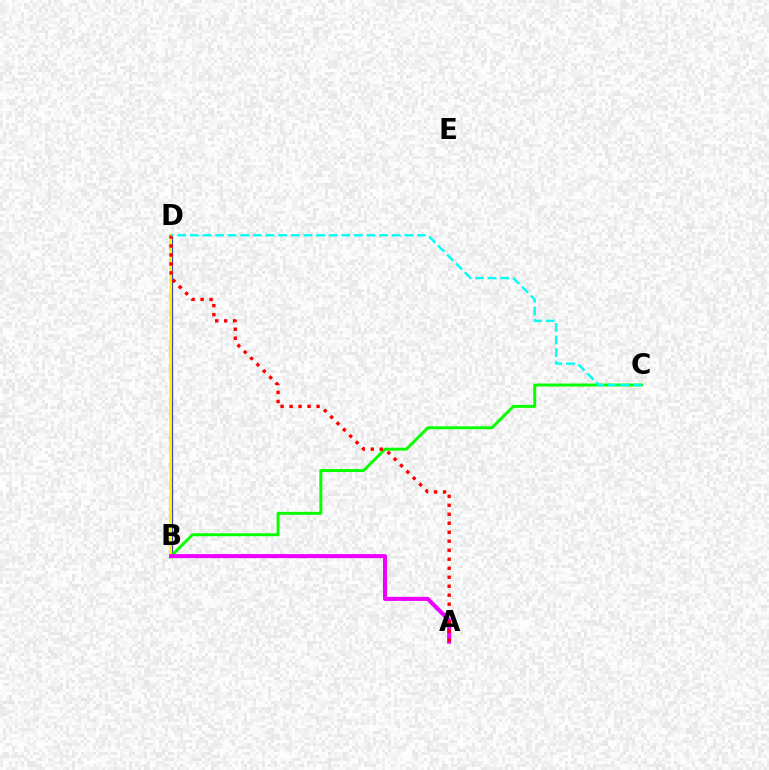{('B', 'D'): [{'color': '#0010ff', 'line_style': 'solid', 'thickness': 2.3}, {'color': '#fcf500', 'line_style': 'solid', 'thickness': 1.79}], ('B', 'C'): [{'color': '#08ff00', 'line_style': 'solid', 'thickness': 2.12}], ('A', 'B'): [{'color': '#ee00ff', 'line_style': 'solid', 'thickness': 2.93}], ('A', 'D'): [{'color': '#ff0000', 'line_style': 'dotted', 'thickness': 2.44}], ('C', 'D'): [{'color': '#00fff6', 'line_style': 'dashed', 'thickness': 1.71}]}